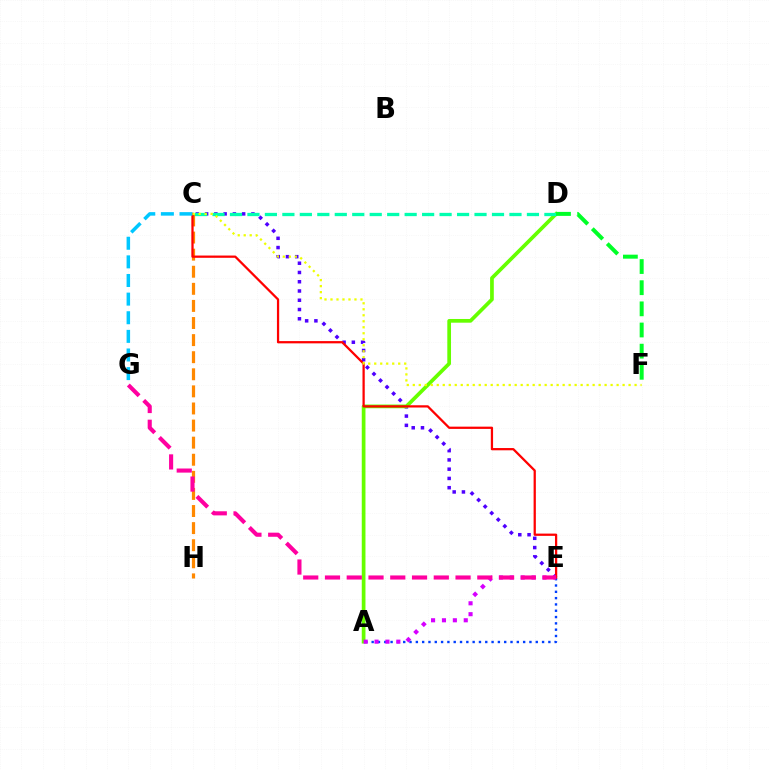{('C', 'E'): [{'color': '#4f00ff', 'line_style': 'dotted', 'thickness': 2.52}, {'color': '#ff0000', 'line_style': 'solid', 'thickness': 1.63}], ('A', 'E'): [{'color': '#003fff', 'line_style': 'dotted', 'thickness': 1.71}, {'color': '#d600ff', 'line_style': 'dotted', 'thickness': 2.96}], ('C', 'H'): [{'color': '#ff8800', 'line_style': 'dashed', 'thickness': 2.32}], ('A', 'D'): [{'color': '#66ff00', 'line_style': 'solid', 'thickness': 2.67}], ('C', 'D'): [{'color': '#00ffaf', 'line_style': 'dashed', 'thickness': 2.37}], ('C', 'G'): [{'color': '#00c7ff', 'line_style': 'dashed', 'thickness': 2.53}], ('E', 'G'): [{'color': '#ff00a0', 'line_style': 'dashed', 'thickness': 2.96}], ('D', 'F'): [{'color': '#00ff27', 'line_style': 'dashed', 'thickness': 2.87}], ('C', 'F'): [{'color': '#eeff00', 'line_style': 'dotted', 'thickness': 1.63}]}